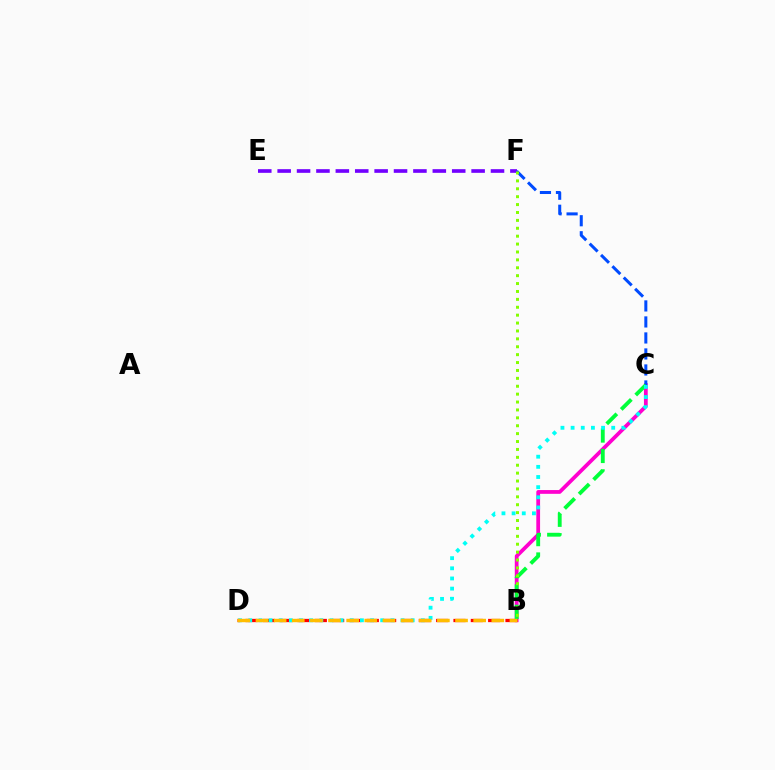{('B', 'C'): [{'color': '#ff00cf', 'line_style': 'solid', 'thickness': 2.71}, {'color': '#00ff39', 'line_style': 'dashed', 'thickness': 2.78}], ('B', 'D'): [{'color': '#ff0000', 'line_style': 'dashed', 'thickness': 2.35}, {'color': '#ffbd00', 'line_style': 'dashed', 'thickness': 2.46}], ('E', 'F'): [{'color': '#7200ff', 'line_style': 'dashed', 'thickness': 2.63}], ('C', 'F'): [{'color': '#004bff', 'line_style': 'dashed', 'thickness': 2.17}], ('C', 'D'): [{'color': '#00fff6', 'line_style': 'dotted', 'thickness': 2.76}], ('B', 'F'): [{'color': '#84ff00', 'line_style': 'dotted', 'thickness': 2.15}]}